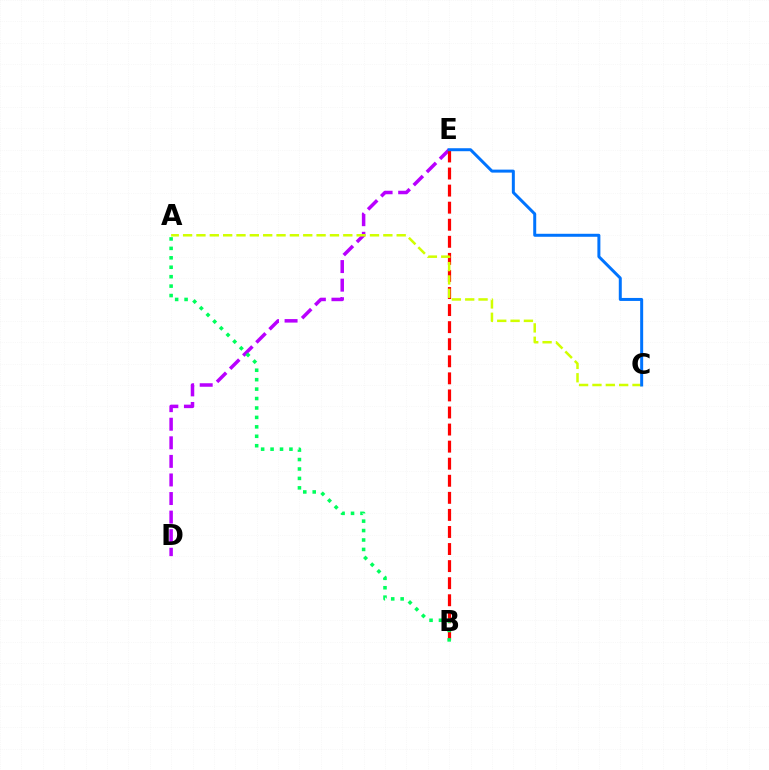{('D', 'E'): [{'color': '#b900ff', 'line_style': 'dashed', 'thickness': 2.52}], ('B', 'E'): [{'color': '#ff0000', 'line_style': 'dashed', 'thickness': 2.32}], ('A', 'C'): [{'color': '#d1ff00', 'line_style': 'dashed', 'thickness': 1.81}], ('A', 'B'): [{'color': '#00ff5c', 'line_style': 'dotted', 'thickness': 2.56}], ('C', 'E'): [{'color': '#0074ff', 'line_style': 'solid', 'thickness': 2.15}]}